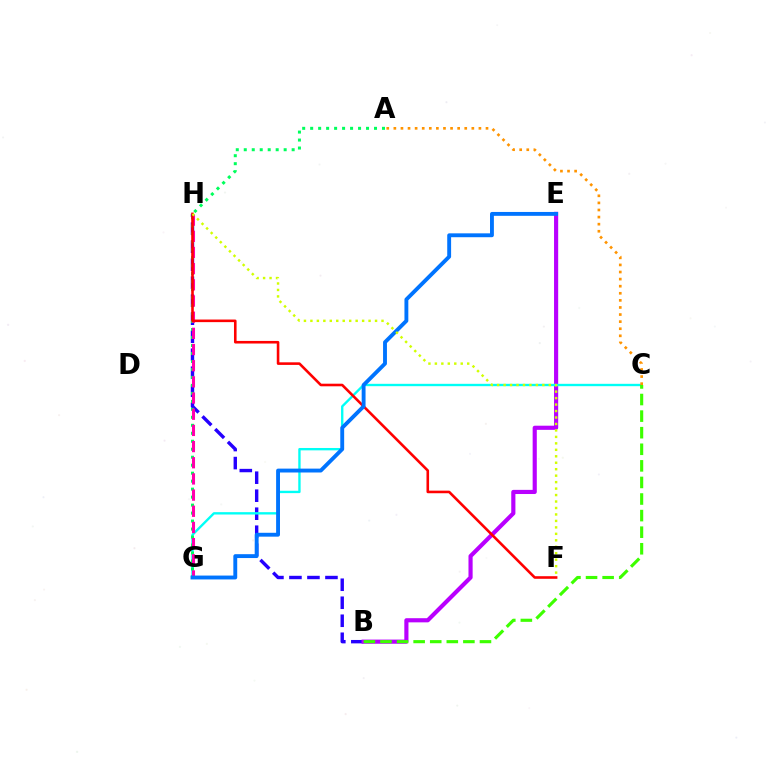{('B', 'H'): [{'color': '#2500ff', 'line_style': 'dashed', 'thickness': 2.45}], ('B', 'E'): [{'color': '#b900ff', 'line_style': 'solid', 'thickness': 2.99}], ('C', 'G'): [{'color': '#00fff6', 'line_style': 'solid', 'thickness': 1.7}], ('A', 'C'): [{'color': '#ff9400', 'line_style': 'dotted', 'thickness': 1.93}], ('B', 'C'): [{'color': '#3dff00', 'line_style': 'dashed', 'thickness': 2.25}], ('A', 'G'): [{'color': '#00ff5c', 'line_style': 'dotted', 'thickness': 2.17}], ('G', 'H'): [{'color': '#ff00ac', 'line_style': 'dashed', 'thickness': 2.2}], ('F', 'H'): [{'color': '#ff0000', 'line_style': 'solid', 'thickness': 1.87}, {'color': '#d1ff00', 'line_style': 'dotted', 'thickness': 1.76}], ('E', 'G'): [{'color': '#0074ff', 'line_style': 'solid', 'thickness': 2.79}]}